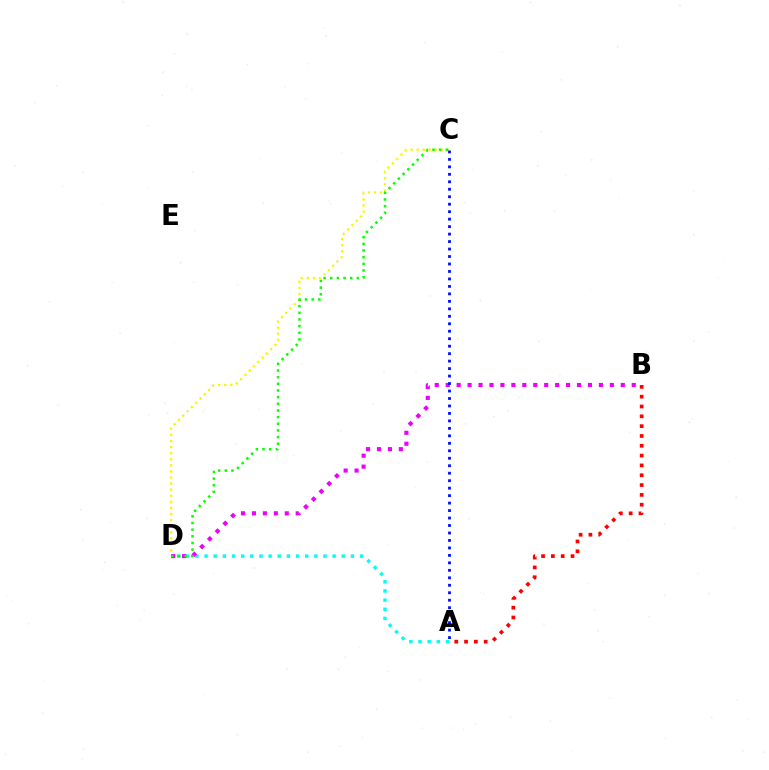{('C', 'D'): [{'color': '#fcf500', 'line_style': 'dotted', 'thickness': 1.65}, {'color': '#08ff00', 'line_style': 'dotted', 'thickness': 1.81}], ('A', 'D'): [{'color': '#00fff6', 'line_style': 'dotted', 'thickness': 2.49}], ('B', 'D'): [{'color': '#ee00ff', 'line_style': 'dotted', 'thickness': 2.97}], ('A', 'B'): [{'color': '#ff0000', 'line_style': 'dotted', 'thickness': 2.67}], ('A', 'C'): [{'color': '#0010ff', 'line_style': 'dotted', 'thickness': 2.03}]}